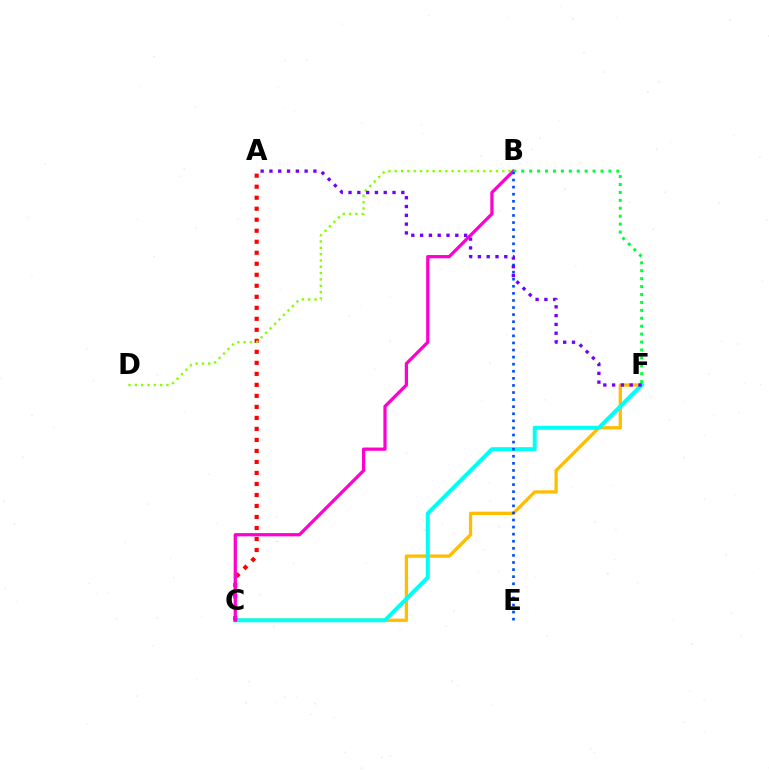{('C', 'F'): [{'color': '#ffbd00', 'line_style': 'solid', 'thickness': 2.36}, {'color': '#00fff6', 'line_style': 'solid', 'thickness': 2.87}], ('A', 'C'): [{'color': '#ff0000', 'line_style': 'dotted', 'thickness': 2.99}], ('B', 'C'): [{'color': '#ff00cf', 'line_style': 'solid', 'thickness': 2.34}], ('B', 'F'): [{'color': '#00ff39', 'line_style': 'dotted', 'thickness': 2.15}], ('B', 'E'): [{'color': '#004bff', 'line_style': 'dotted', 'thickness': 1.92}], ('B', 'D'): [{'color': '#84ff00', 'line_style': 'dotted', 'thickness': 1.72}], ('A', 'F'): [{'color': '#7200ff', 'line_style': 'dotted', 'thickness': 2.39}]}